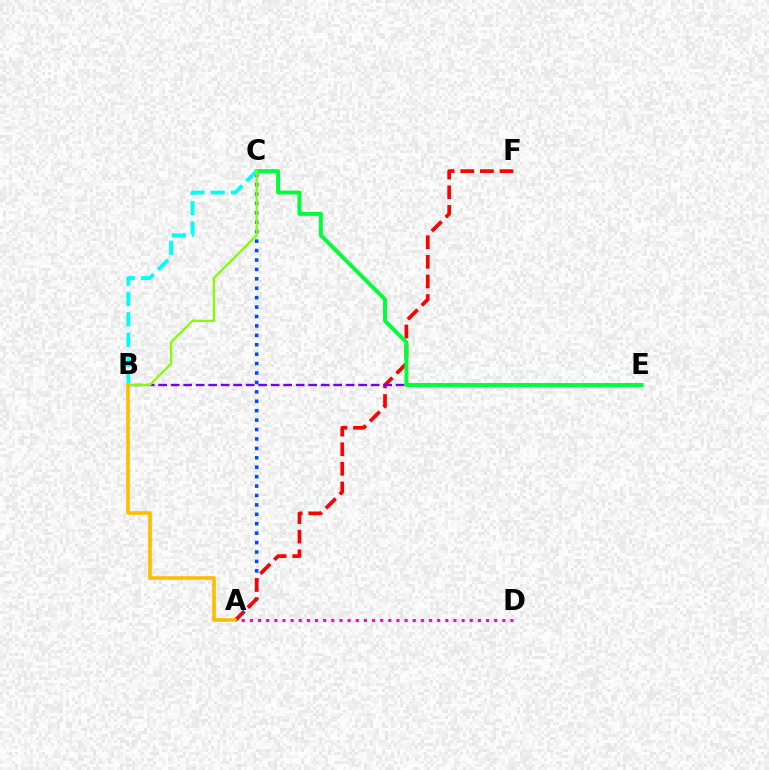{('A', 'C'): [{'color': '#004bff', 'line_style': 'dotted', 'thickness': 2.56}], ('A', 'F'): [{'color': '#ff0000', 'line_style': 'dashed', 'thickness': 2.66}], ('B', 'E'): [{'color': '#7200ff', 'line_style': 'dashed', 'thickness': 1.7}], ('A', 'D'): [{'color': '#ff00cf', 'line_style': 'dotted', 'thickness': 2.21}], ('C', 'E'): [{'color': '#00ff39', 'line_style': 'solid', 'thickness': 2.84}], ('B', 'C'): [{'color': '#00fff6', 'line_style': 'dashed', 'thickness': 2.77}, {'color': '#84ff00', 'line_style': 'solid', 'thickness': 1.66}], ('A', 'B'): [{'color': '#ffbd00', 'line_style': 'solid', 'thickness': 2.6}]}